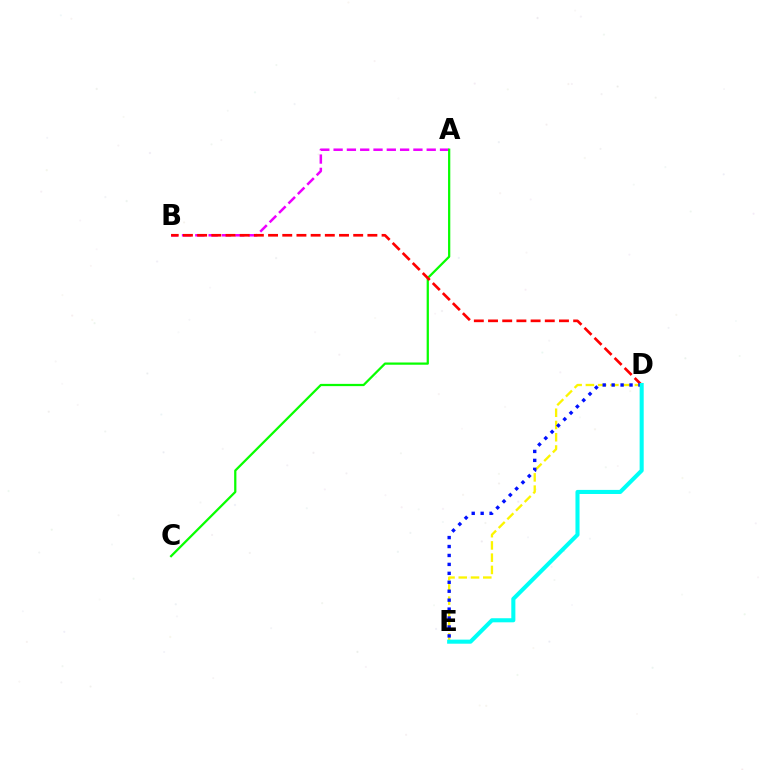{('A', 'B'): [{'color': '#ee00ff', 'line_style': 'dashed', 'thickness': 1.81}], ('D', 'E'): [{'color': '#fcf500', 'line_style': 'dashed', 'thickness': 1.66}, {'color': '#0010ff', 'line_style': 'dotted', 'thickness': 2.43}, {'color': '#00fff6', 'line_style': 'solid', 'thickness': 2.93}], ('A', 'C'): [{'color': '#08ff00', 'line_style': 'solid', 'thickness': 1.62}], ('B', 'D'): [{'color': '#ff0000', 'line_style': 'dashed', 'thickness': 1.93}]}